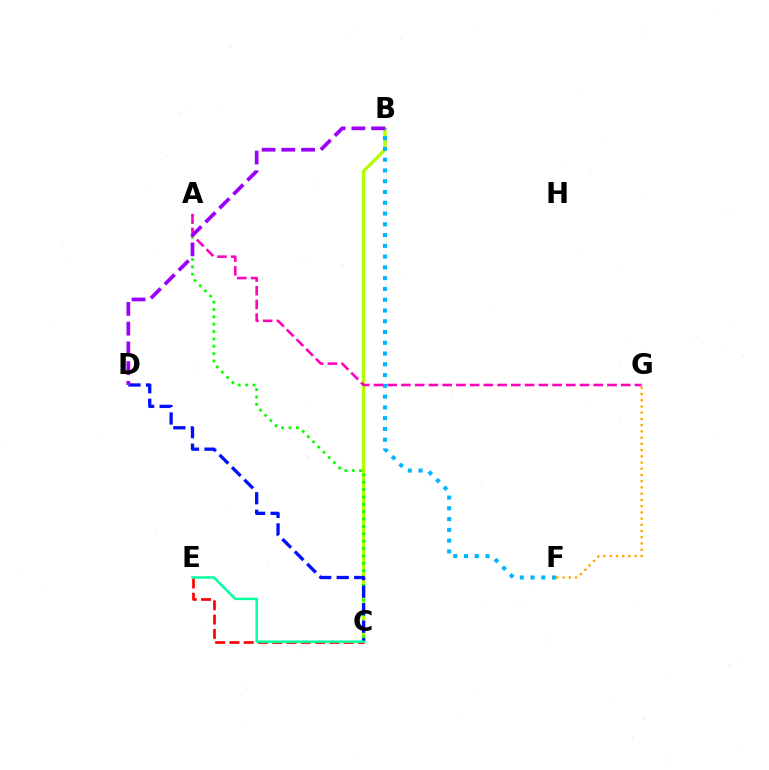{('B', 'C'): [{'color': '#b3ff00', 'line_style': 'solid', 'thickness': 2.4}], ('B', 'F'): [{'color': '#00b5ff', 'line_style': 'dotted', 'thickness': 2.93}], ('A', 'C'): [{'color': '#08ff00', 'line_style': 'dotted', 'thickness': 2.0}], ('C', 'D'): [{'color': '#0010ff', 'line_style': 'dashed', 'thickness': 2.38}], ('F', 'G'): [{'color': '#ffa500', 'line_style': 'dotted', 'thickness': 1.69}], ('A', 'G'): [{'color': '#ff00bd', 'line_style': 'dashed', 'thickness': 1.87}], ('B', 'D'): [{'color': '#9b00ff', 'line_style': 'dashed', 'thickness': 2.68}], ('C', 'E'): [{'color': '#ff0000', 'line_style': 'dashed', 'thickness': 1.94}, {'color': '#00ff9d', 'line_style': 'solid', 'thickness': 1.78}]}